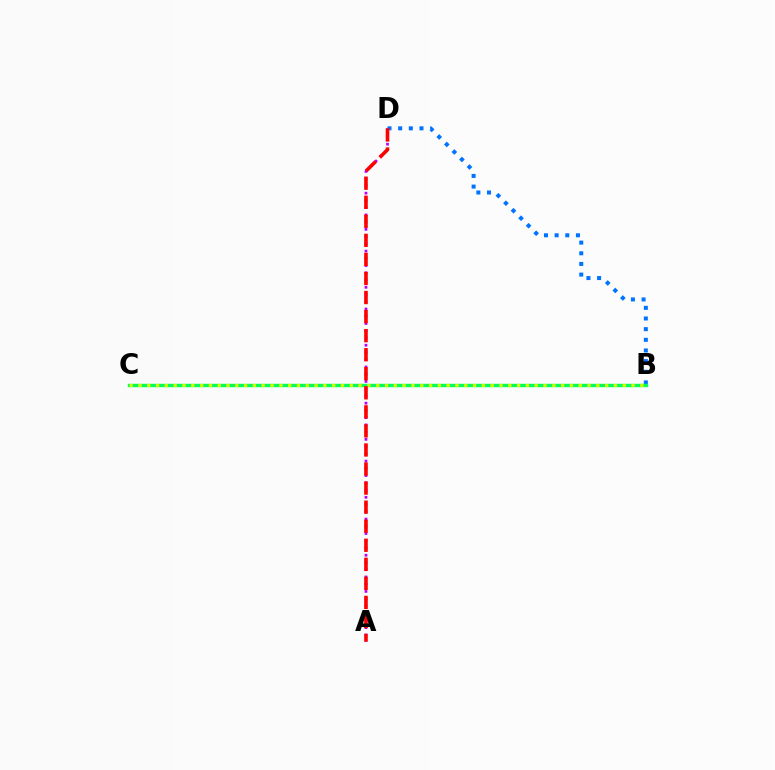{('B', 'D'): [{'color': '#0074ff', 'line_style': 'dotted', 'thickness': 2.9}], ('A', 'D'): [{'color': '#b900ff', 'line_style': 'dotted', 'thickness': 1.97}, {'color': '#ff0000', 'line_style': 'dashed', 'thickness': 2.59}], ('B', 'C'): [{'color': '#00ff5c', 'line_style': 'solid', 'thickness': 2.43}, {'color': '#d1ff00', 'line_style': 'dotted', 'thickness': 2.39}]}